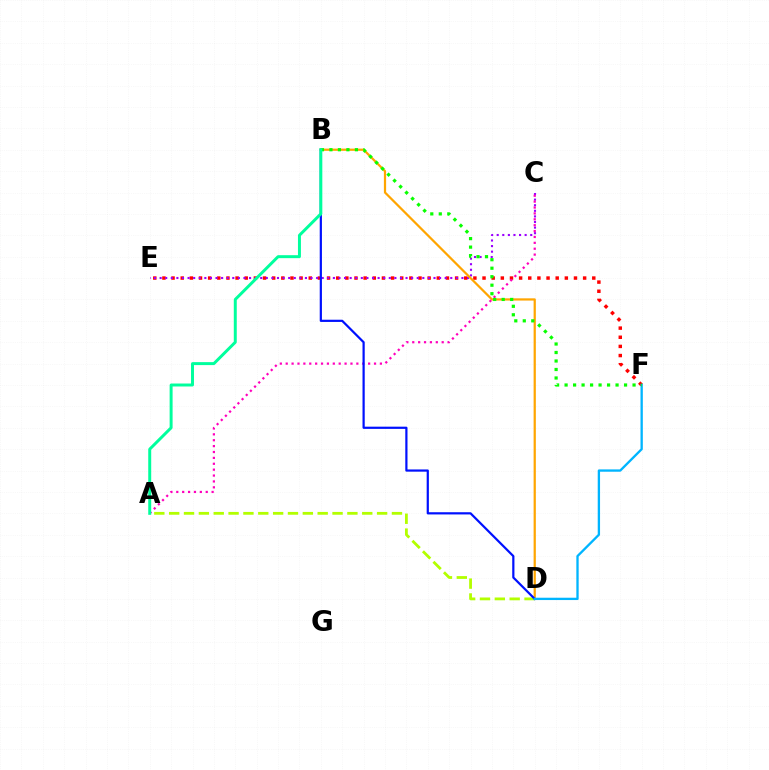{('E', 'F'): [{'color': '#ff0000', 'line_style': 'dotted', 'thickness': 2.48}], ('C', 'E'): [{'color': '#9b00ff', 'line_style': 'dotted', 'thickness': 1.52}], ('B', 'D'): [{'color': '#ffa500', 'line_style': 'solid', 'thickness': 1.6}, {'color': '#0010ff', 'line_style': 'solid', 'thickness': 1.59}], ('A', 'C'): [{'color': '#ff00bd', 'line_style': 'dotted', 'thickness': 1.6}], ('A', 'D'): [{'color': '#b3ff00', 'line_style': 'dashed', 'thickness': 2.02}], ('D', 'F'): [{'color': '#00b5ff', 'line_style': 'solid', 'thickness': 1.67}], ('B', 'F'): [{'color': '#08ff00', 'line_style': 'dotted', 'thickness': 2.31}], ('A', 'B'): [{'color': '#00ff9d', 'line_style': 'solid', 'thickness': 2.14}]}